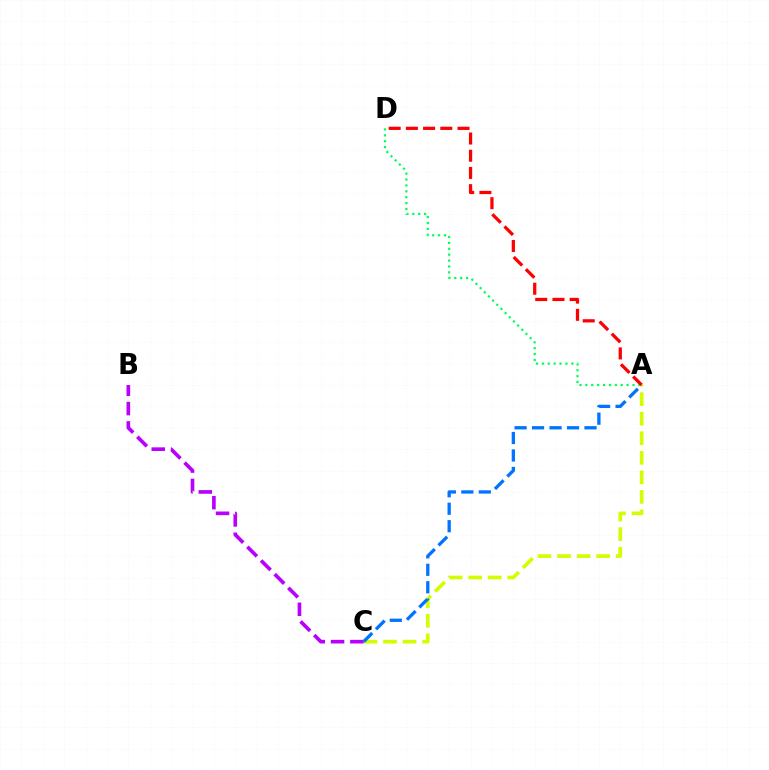{('A', 'D'): [{'color': '#00ff5c', 'line_style': 'dotted', 'thickness': 1.6}, {'color': '#ff0000', 'line_style': 'dashed', 'thickness': 2.34}], ('A', 'C'): [{'color': '#d1ff00', 'line_style': 'dashed', 'thickness': 2.66}, {'color': '#0074ff', 'line_style': 'dashed', 'thickness': 2.37}], ('B', 'C'): [{'color': '#b900ff', 'line_style': 'dashed', 'thickness': 2.62}]}